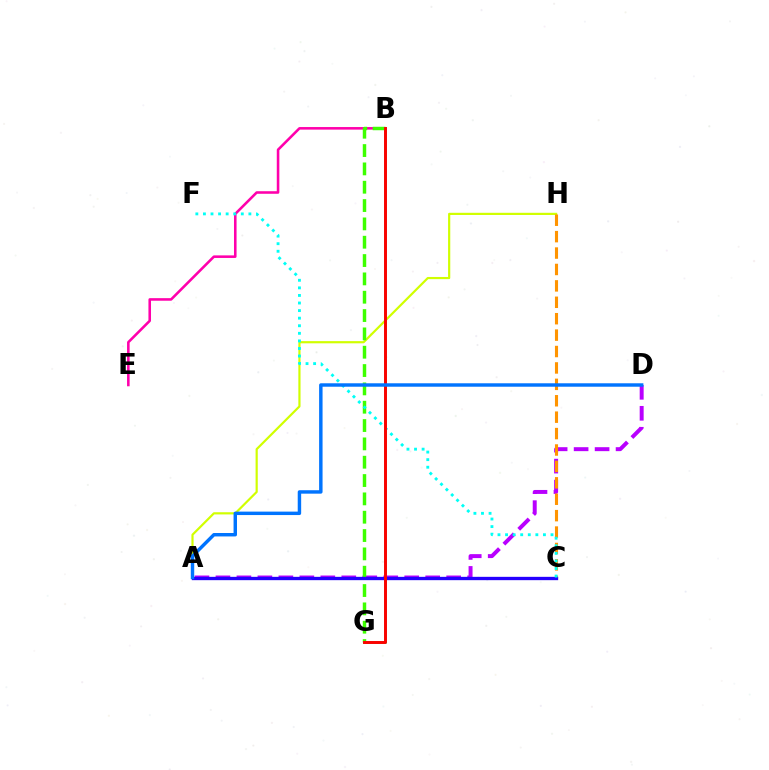{('B', 'E'): [{'color': '#ff00ac', 'line_style': 'solid', 'thickness': 1.85}], ('A', 'D'): [{'color': '#b900ff', 'line_style': 'dashed', 'thickness': 2.85}, {'color': '#0074ff', 'line_style': 'solid', 'thickness': 2.48}], ('A', 'H'): [{'color': '#d1ff00', 'line_style': 'solid', 'thickness': 1.58}], ('B', 'G'): [{'color': '#3dff00', 'line_style': 'dashed', 'thickness': 2.49}, {'color': '#00ff5c', 'line_style': 'solid', 'thickness': 2.1}, {'color': '#ff0000', 'line_style': 'solid', 'thickness': 2.09}], ('C', 'H'): [{'color': '#ff9400', 'line_style': 'dashed', 'thickness': 2.23}], ('A', 'C'): [{'color': '#2500ff', 'line_style': 'solid', 'thickness': 2.39}], ('C', 'F'): [{'color': '#00fff6', 'line_style': 'dotted', 'thickness': 2.06}]}